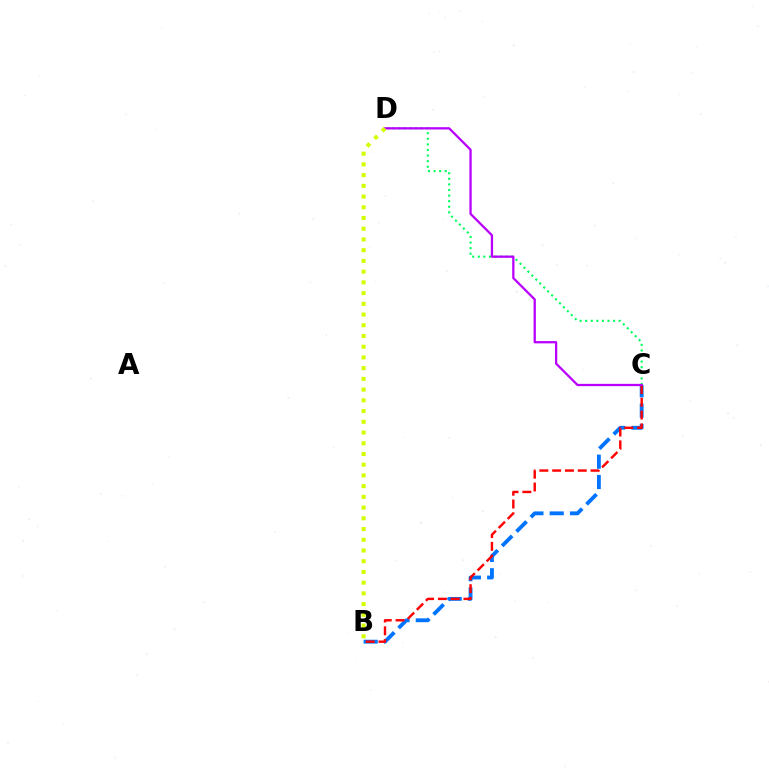{('C', 'D'): [{'color': '#00ff5c', 'line_style': 'dotted', 'thickness': 1.52}, {'color': '#b900ff', 'line_style': 'solid', 'thickness': 1.64}], ('B', 'C'): [{'color': '#0074ff', 'line_style': 'dashed', 'thickness': 2.76}, {'color': '#ff0000', 'line_style': 'dashed', 'thickness': 1.74}], ('B', 'D'): [{'color': '#d1ff00', 'line_style': 'dotted', 'thickness': 2.91}]}